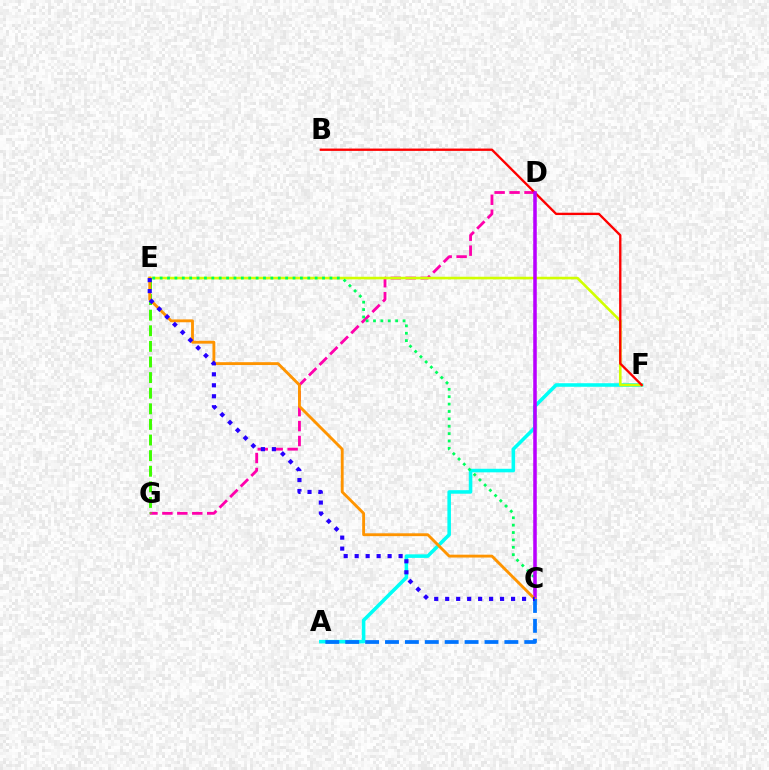{('A', 'F'): [{'color': '#00fff6', 'line_style': 'solid', 'thickness': 2.56}], ('D', 'G'): [{'color': '#ff00ac', 'line_style': 'dashed', 'thickness': 2.03}], ('E', 'F'): [{'color': '#d1ff00', 'line_style': 'solid', 'thickness': 1.88}], ('B', 'F'): [{'color': '#ff0000', 'line_style': 'solid', 'thickness': 1.68}], ('C', 'E'): [{'color': '#00ff5c', 'line_style': 'dotted', 'thickness': 2.01}, {'color': '#ff9400', 'line_style': 'solid', 'thickness': 2.05}, {'color': '#2500ff', 'line_style': 'dotted', 'thickness': 2.98}], ('C', 'D'): [{'color': '#b900ff', 'line_style': 'solid', 'thickness': 2.55}], ('E', 'G'): [{'color': '#3dff00', 'line_style': 'dashed', 'thickness': 2.12}], ('A', 'C'): [{'color': '#0074ff', 'line_style': 'dashed', 'thickness': 2.7}]}